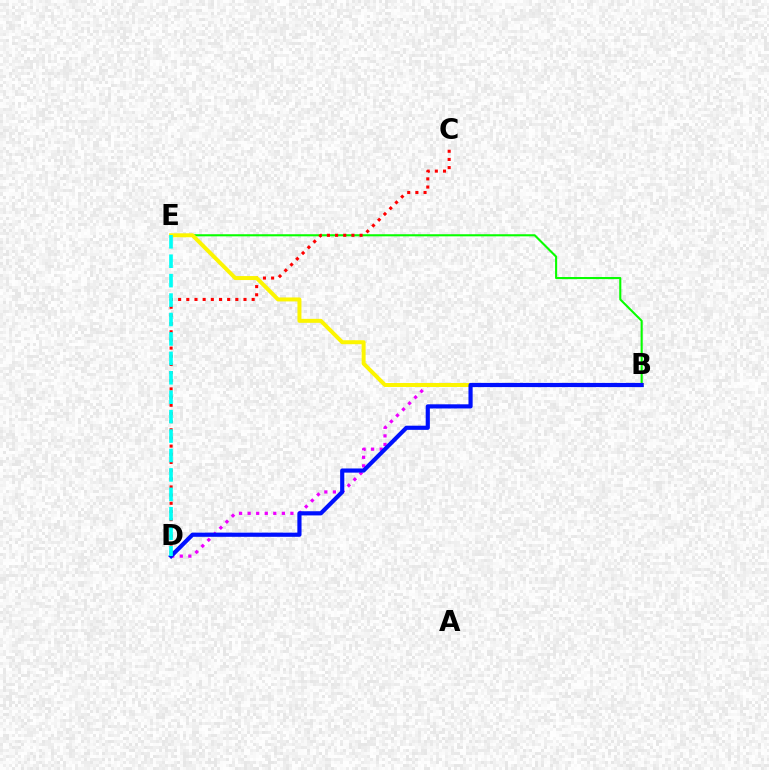{('B', 'D'): [{'color': '#ee00ff', 'line_style': 'dotted', 'thickness': 2.32}, {'color': '#0010ff', 'line_style': 'solid', 'thickness': 3.0}], ('B', 'E'): [{'color': '#08ff00', 'line_style': 'solid', 'thickness': 1.51}, {'color': '#fcf500', 'line_style': 'solid', 'thickness': 2.86}], ('C', 'D'): [{'color': '#ff0000', 'line_style': 'dotted', 'thickness': 2.22}], ('D', 'E'): [{'color': '#00fff6', 'line_style': 'dashed', 'thickness': 2.64}]}